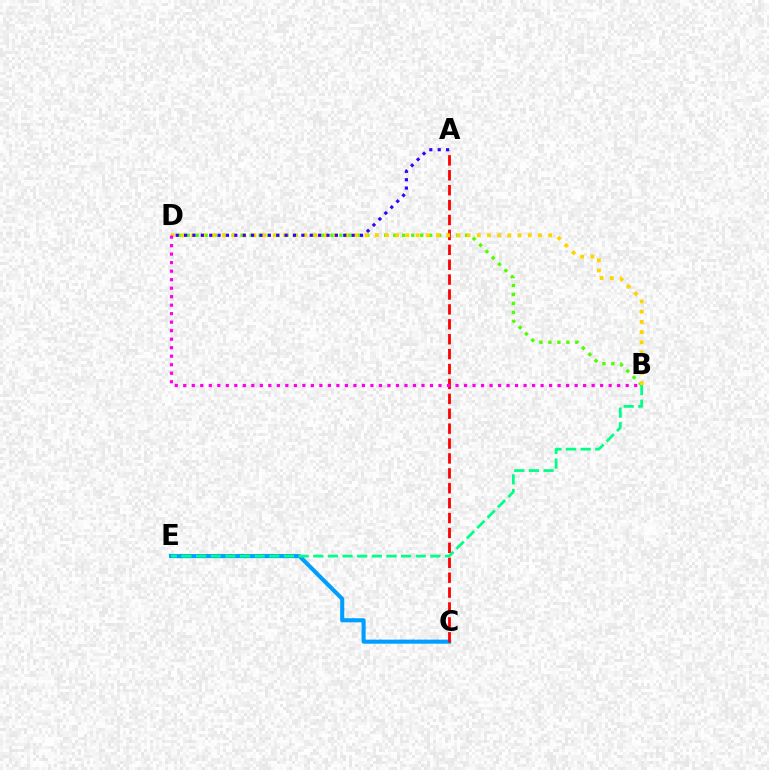{('C', 'E'): [{'color': '#009eff', 'line_style': 'solid', 'thickness': 2.94}], ('B', 'D'): [{'color': '#4fff00', 'line_style': 'dotted', 'thickness': 2.44}, {'color': '#ffd500', 'line_style': 'dotted', 'thickness': 2.77}, {'color': '#ff00ed', 'line_style': 'dotted', 'thickness': 2.31}], ('A', 'C'): [{'color': '#ff0000', 'line_style': 'dashed', 'thickness': 2.02}], ('B', 'E'): [{'color': '#00ff86', 'line_style': 'dashed', 'thickness': 1.99}], ('A', 'D'): [{'color': '#3700ff', 'line_style': 'dotted', 'thickness': 2.28}]}